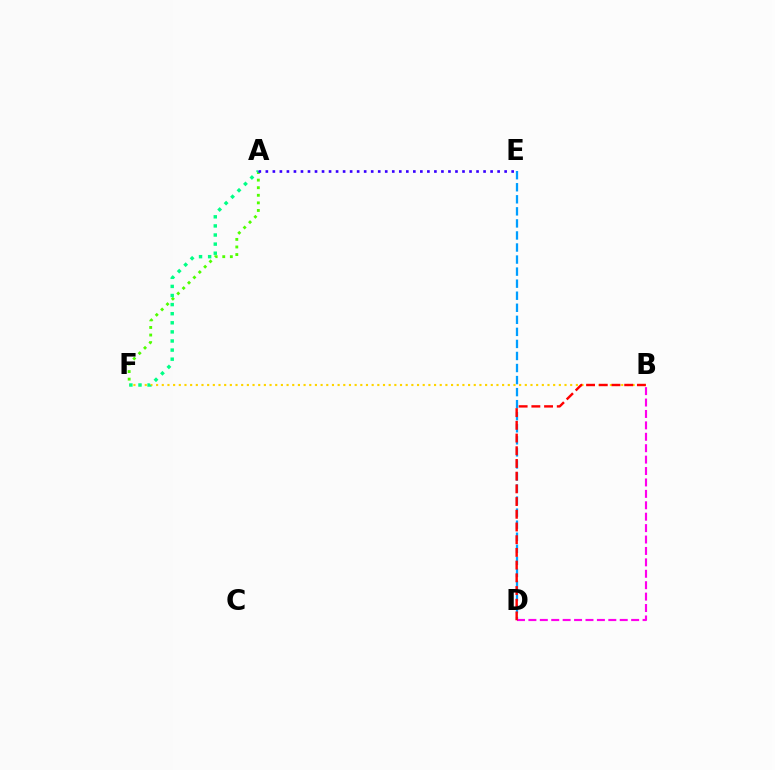{('B', 'F'): [{'color': '#ffd500', 'line_style': 'dotted', 'thickness': 1.54}], ('A', 'F'): [{'color': '#4fff00', 'line_style': 'dotted', 'thickness': 2.06}, {'color': '#00ff86', 'line_style': 'dotted', 'thickness': 2.47}], ('D', 'E'): [{'color': '#009eff', 'line_style': 'dashed', 'thickness': 1.64}], ('B', 'D'): [{'color': '#ff00ed', 'line_style': 'dashed', 'thickness': 1.55}, {'color': '#ff0000', 'line_style': 'dashed', 'thickness': 1.73}], ('A', 'E'): [{'color': '#3700ff', 'line_style': 'dotted', 'thickness': 1.91}]}